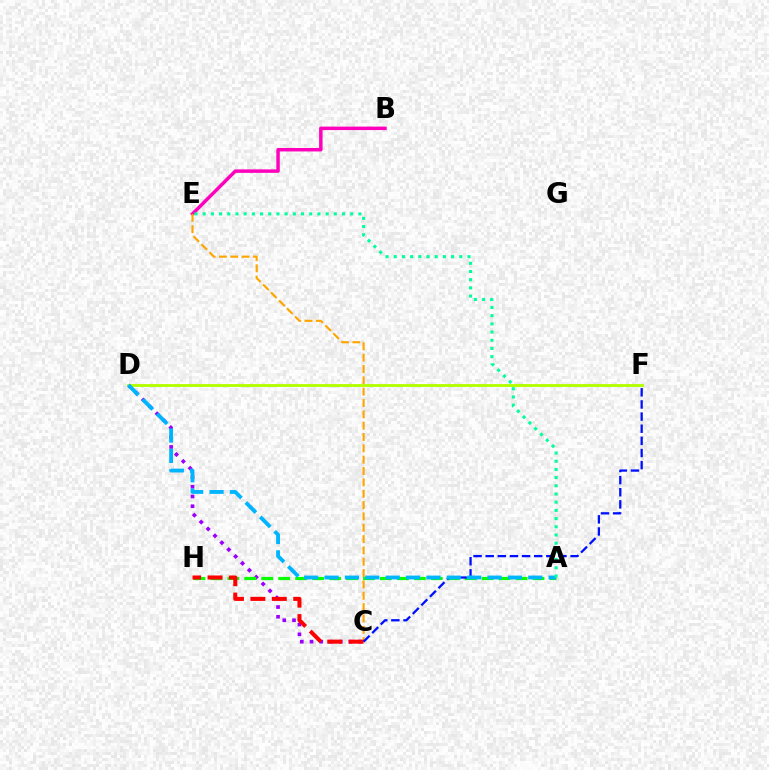{('B', 'E'): [{'color': '#ff00bd', 'line_style': 'solid', 'thickness': 2.49}], ('C', 'D'): [{'color': '#9b00ff', 'line_style': 'dotted', 'thickness': 2.64}], ('C', 'E'): [{'color': '#ffa500', 'line_style': 'dashed', 'thickness': 1.54}], ('A', 'H'): [{'color': '#08ff00', 'line_style': 'dashed', 'thickness': 2.3}], ('D', 'F'): [{'color': '#b3ff00', 'line_style': 'solid', 'thickness': 2.07}], ('C', 'H'): [{'color': '#ff0000', 'line_style': 'dashed', 'thickness': 2.91}], ('C', 'F'): [{'color': '#0010ff', 'line_style': 'dashed', 'thickness': 1.65}], ('A', 'D'): [{'color': '#00b5ff', 'line_style': 'dashed', 'thickness': 2.77}], ('A', 'E'): [{'color': '#00ff9d', 'line_style': 'dotted', 'thickness': 2.23}]}